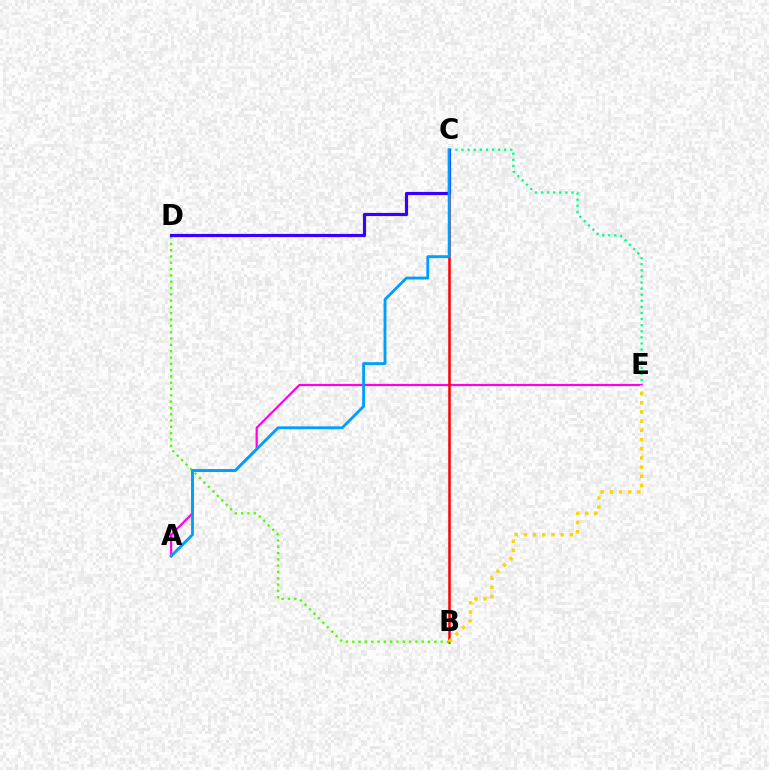{('C', 'E'): [{'color': '#00ff86', 'line_style': 'dotted', 'thickness': 1.66}], ('A', 'E'): [{'color': '#ff00ed', 'line_style': 'solid', 'thickness': 1.59}], ('B', 'C'): [{'color': '#ff0000', 'line_style': 'solid', 'thickness': 1.81}], ('B', 'D'): [{'color': '#4fff00', 'line_style': 'dotted', 'thickness': 1.71}], ('C', 'D'): [{'color': '#3700ff', 'line_style': 'solid', 'thickness': 2.28}], ('A', 'C'): [{'color': '#009eff', 'line_style': 'solid', 'thickness': 2.05}], ('B', 'E'): [{'color': '#ffd500', 'line_style': 'dotted', 'thickness': 2.5}]}